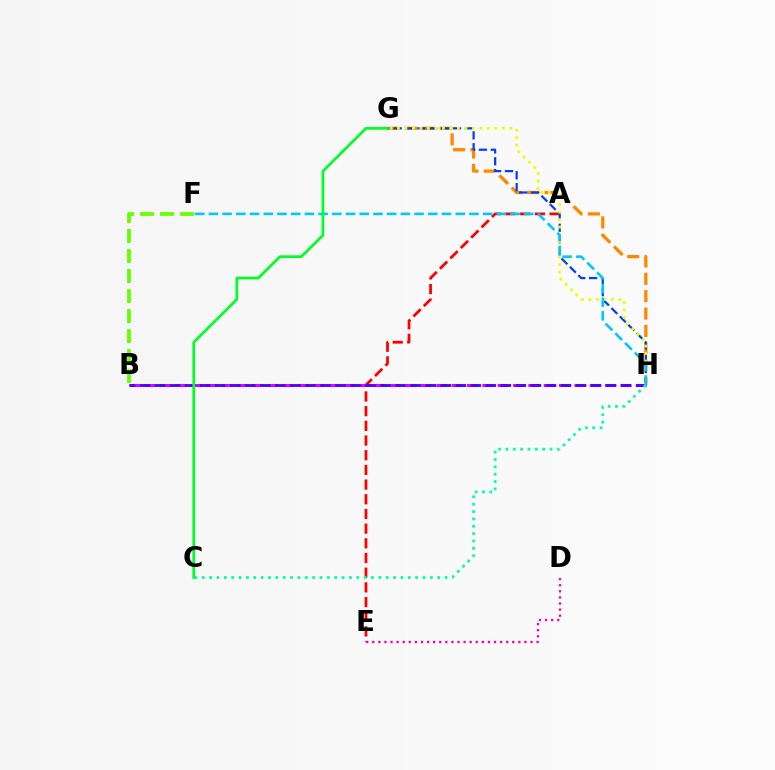{('G', 'H'): [{'color': '#ff8800', 'line_style': 'dashed', 'thickness': 2.36}, {'color': '#003fff', 'line_style': 'dashed', 'thickness': 1.61}, {'color': '#eeff00', 'line_style': 'dotted', 'thickness': 2.04}], ('A', 'E'): [{'color': '#ff0000', 'line_style': 'dashed', 'thickness': 1.99}], ('B', 'H'): [{'color': '#d600ff', 'line_style': 'dashed', 'thickness': 2.09}, {'color': '#4f00ff', 'line_style': 'dashed', 'thickness': 2.04}], ('D', 'E'): [{'color': '#ff00a0', 'line_style': 'dotted', 'thickness': 1.65}], ('C', 'H'): [{'color': '#00ffaf', 'line_style': 'dotted', 'thickness': 2.0}], ('F', 'H'): [{'color': '#00c7ff', 'line_style': 'dashed', 'thickness': 1.86}], ('C', 'G'): [{'color': '#00ff27', 'line_style': 'solid', 'thickness': 1.96}], ('B', 'F'): [{'color': '#66ff00', 'line_style': 'dashed', 'thickness': 2.72}]}